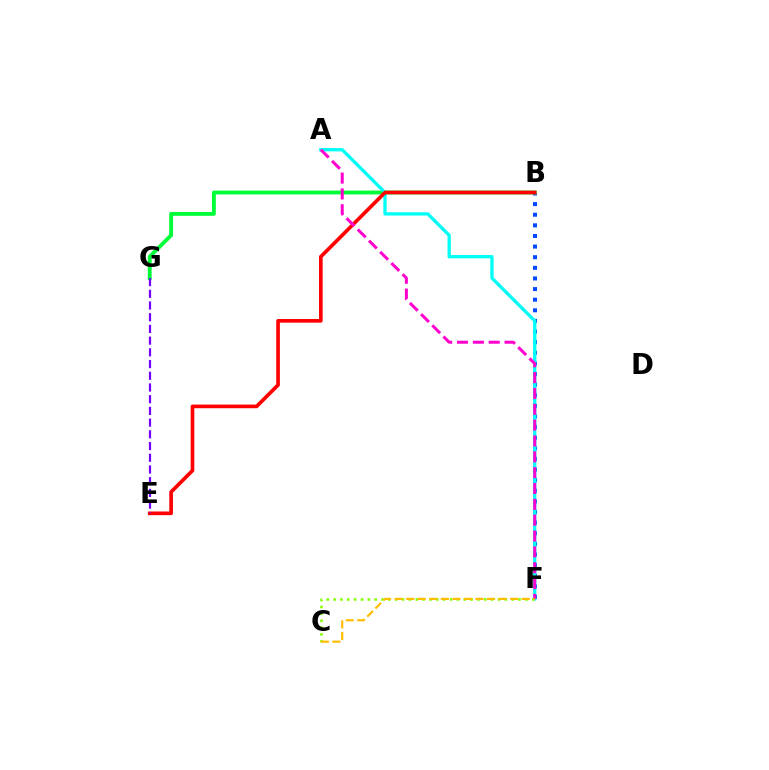{('B', 'F'): [{'color': '#004bff', 'line_style': 'dotted', 'thickness': 2.88}], ('B', 'G'): [{'color': '#00ff39', 'line_style': 'solid', 'thickness': 2.78}], ('A', 'F'): [{'color': '#00fff6', 'line_style': 'solid', 'thickness': 2.37}, {'color': '#ff00cf', 'line_style': 'dashed', 'thickness': 2.15}], ('C', 'F'): [{'color': '#84ff00', 'line_style': 'dotted', 'thickness': 1.86}, {'color': '#ffbd00', 'line_style': 'dashed', 'thickness': 1.57}], ('B', 'E'): [{'color': '#ff0000', 'line_style': 'solid', 'thickness': 2.64}], ('E', 'G'): [{'color': '#7200ff', 'line_style': 'dashed', 'thickness': 1.59}]}